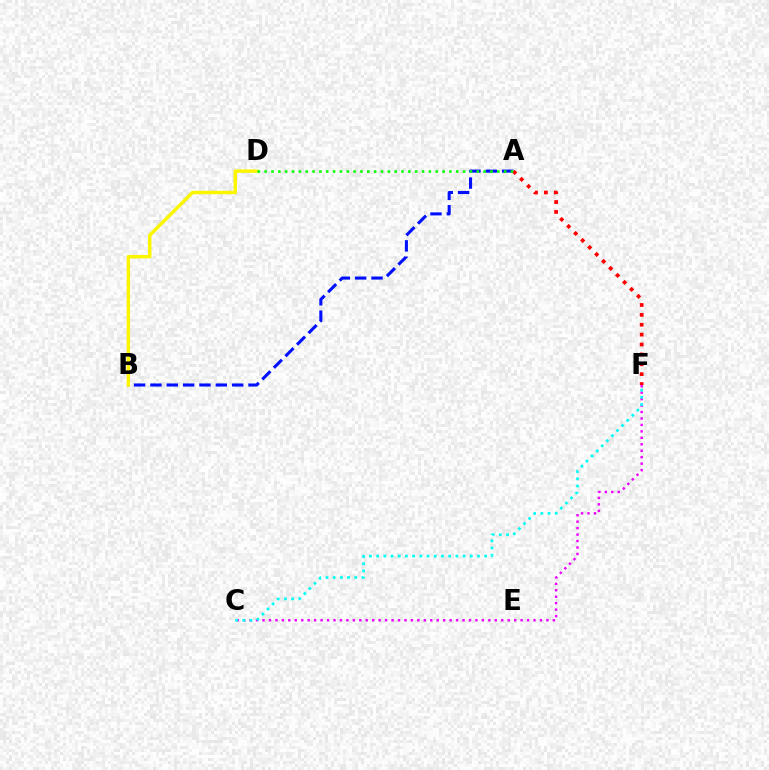{('A', 'B'): [{'color': '#0010ff', 'line_style': 'dashed', 'thickness': 2.22}], ('B', 'D'): [{'color': '#fcf500', 'line_style': 'solid', 'thickness': 2.49}], ('C', 'F'): [{'color': '#ee00ff', 'line_style': 'dotted', 'thickness': 1.75}, {'color': '#00fff6', 'line_style': 'dotted', 'thickness': 1.96}], ('A', 'F'): [{'color': '#ff0000', 'line_style': 'dotted', 'thickness': 2.69}], ('A', 'D'): [{'color': '#08ff00', 'line_style': 'dotted', 'thickness': 1.86}]}